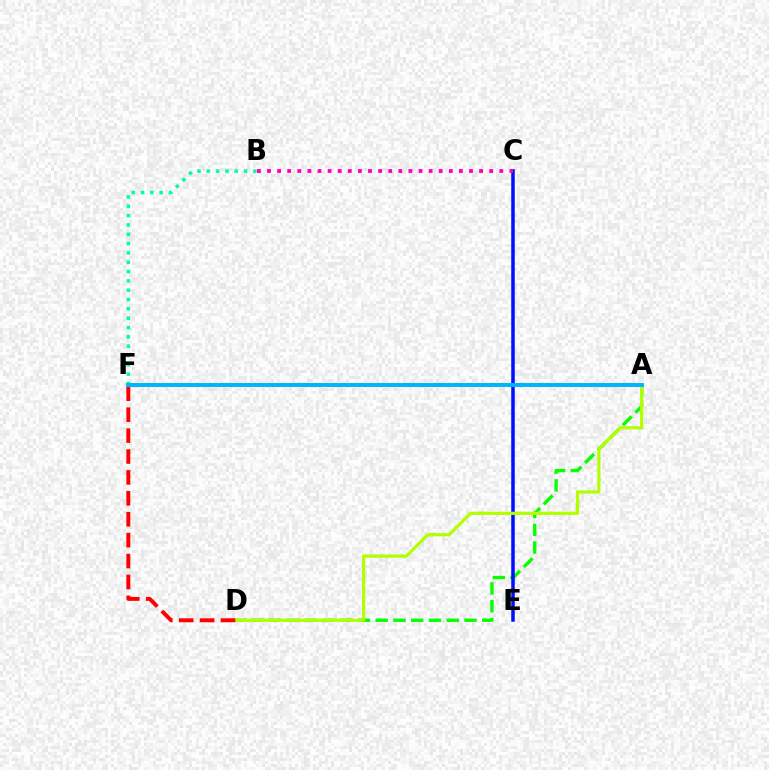{('A', 'D'): [{'color': '#08ff00', 'line_style': 'dashed', 'thickness': 2.41}, {'color': '#b3ff00', 'line_style': 'solid', 'thickness': 2.31}], ('C', 'E'): [{'color': '#0010ff', 'line_style': 'solid', 'thickness': 2.53}], ('B', 'F'): [{'color': '#00ff9d', 'line_style': 'dotted', 'thickness': 2.53}], ('A', 'F'): [{'color': '#9b00ff', 'line_style': 'dotted', 'thickness': 2.52}, {'color': '#ffa500', 'line_style': 'solid', 'thickness': 2.57}, {'color': '#00b5ff', 'line_style': 'solid', 'thickness': 2.82}], ('D', 'F'): [{'color': '#ff0000', 'line_style': 'dashed', 'thickness': 2.84}], ('B', 'C'): [{'color': '#ff00bd', 'line_style': 'dotted', 'thickness': 2.74}]}